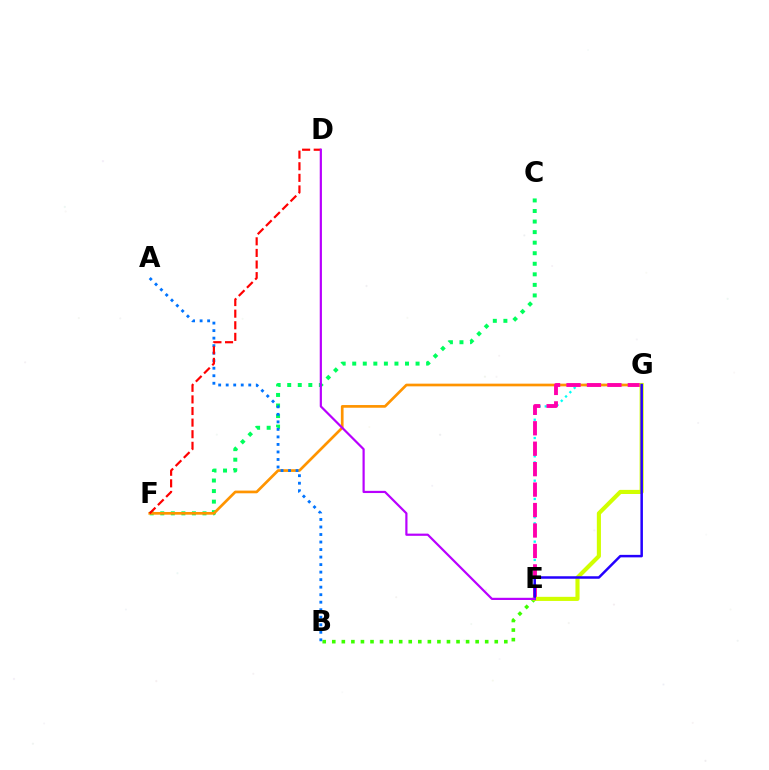{('C', 'F'): [{'color': '#00ff5c', 'line_style': 'dotted', 'thickness': 2.87}], ('B', 'E'): [{'color': '#3dff00', 'line_style': 'dotted', 'thickness': 2.6}], ('E', 'G'): [{'color': '#00fff6', 'line_style': 'dotted', 'thickness': 1.66}, {'color': '#ff00ac', 'line_style': 'dashed', 'thickness': 2.78}, {'color': '#d1ff00', 'line_style': 'solid', 'thickness': 2.96}, {'color': '#2500ff', 'line_style': 'solid', 'thickness': 1.8}], ('F', 'G'): [{'color': '#ff9400', 'line_style': 'solid', 'thickness': 1.94}], ('A', 'B'): [{'color': '#0074ff', 'line_style': 'dotted', 'thickness': 2.04}], ('D', 'F'): [{'color': '#ff0000', 'line_style': 'dashed', 'thickness': 1.58}], ('D', 'E'): [{'color': '#b900ff', 'line_style': 'solid', 'thickness': 1.58}]}